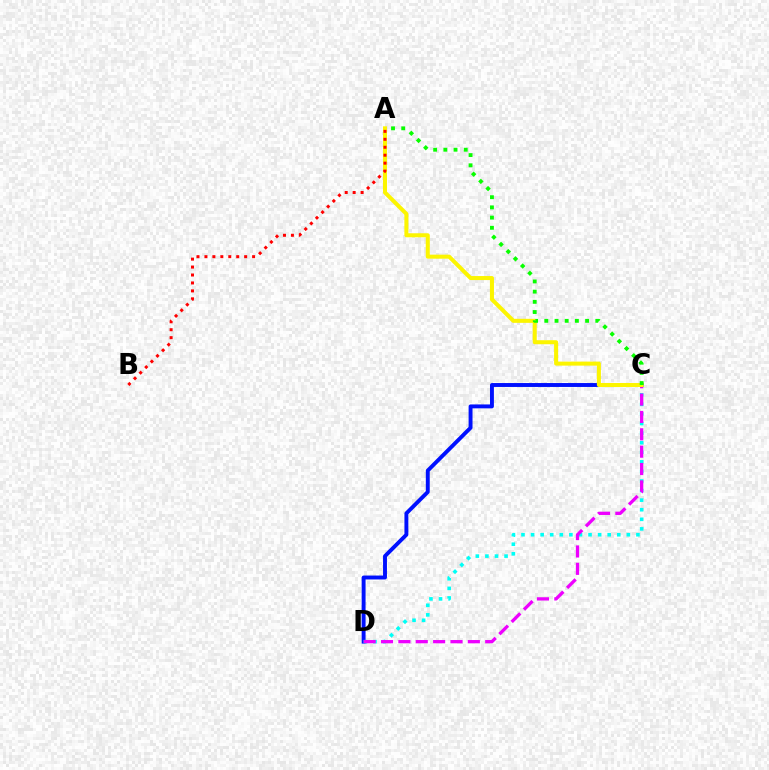{('C', 'D'): [{'color': '#0010ff', 'line_style': 'solid', 'thickness': 2.82}, {'color': '#00fff6', 'line_style': 'dotted', 'thickness': 2.6}, {'color': '#ee00ff', 'line_style': 'dashed', 'thickness': 2.36}], ('A', 'C'): [{'color': '#fcf500', 'line_style': 'solid', 'thickness': 2.9}, {'color': '#08ff00', 'line_style': 'dotted', 'thickness': 2.77}], ('A', 'B'): [{'color': '#ff0000', 'line_style': 'dotted', 'thickness': 2.16}]}